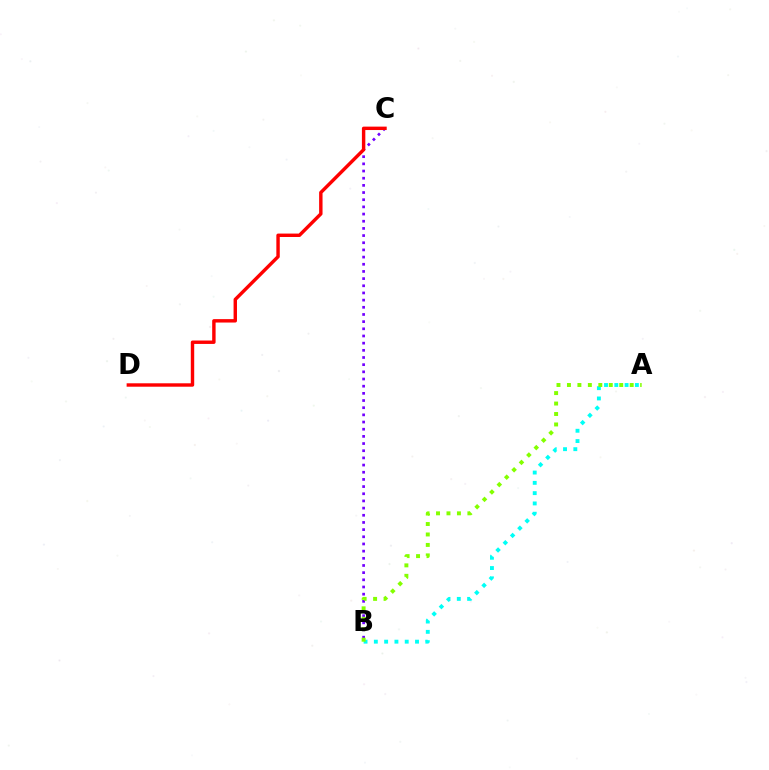{('B', 'C'): [{'color': '#7200ff', 'line_style': 'dotted', 'thickness': 1.95}], ('A', 'B'): [{'color': '#00fff6', 'line_style': 'dotted', 'thickness': 2.8}, {'color': '#84ff00', 'line_style': 'dotted', 'thickness': 2.84}], ('C', 'D'): [{'color': '#ff0000', 'line_style': 'solid', 'thickness': 2.46}]}